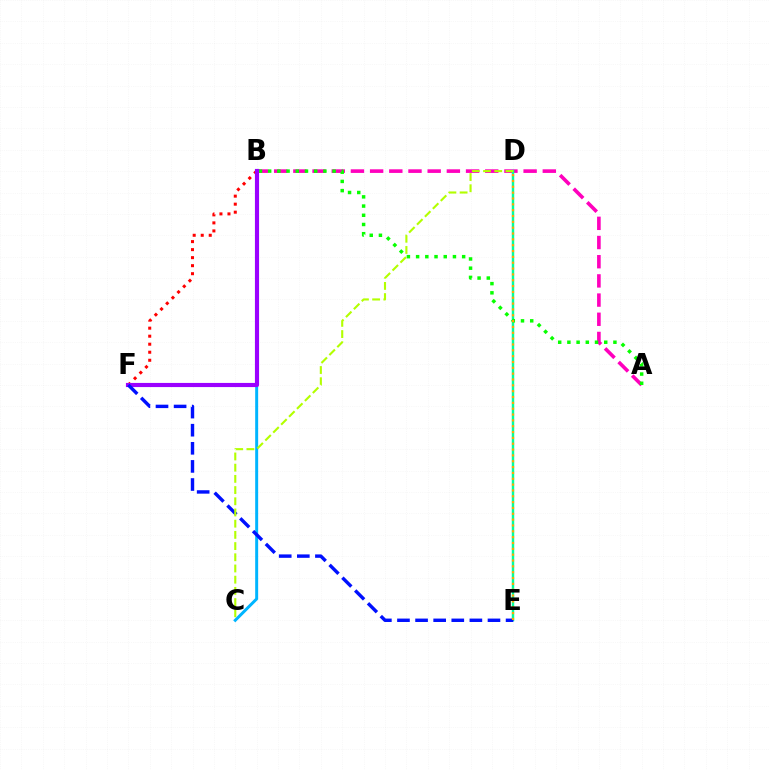{('B', 'C'): [{'color': '#00b5ff', 'line_style': 'solid', 'thickness': 2.14}], ('A', 'B'): [{'color': '#ff00bd', 'line_style': 'dashed', 'thickness': 2.61}, {'color': '#08ff00', 'line_style': 'dotted', 'thickness': 2.5}], ('B', 'F'): [{'color': '#ff0000', 'line_style': 'dotted', 'thickness': 2.18}, {'color': '#9b00ff', 'line_style': 'solid', 'thickness': 2.98}], ('D', 'E'): [{'color': '#00ff9d', 'line_style': 'solid', 'thickness': 1.77}, {'color': '#ffa500', 'line_style': 'dotted', 'thickness': 1.59}], ('E', 'F'): [{'color': '#0010ff', 'line_style': 'dashed', 'thickness': 2.46}], ('C', 'D'): [{'color': '#b3ff00', 'line_style': 'dashed', 'thickness': 1.52}]}